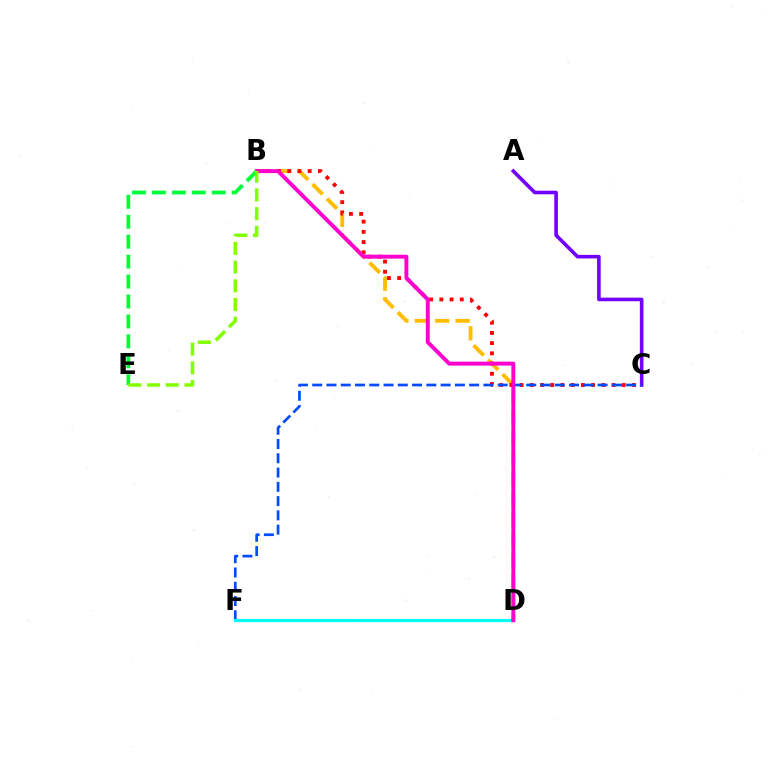{('A', 'C'): [{'color': '#7200ff', 'line_style': 'solid', 'thickness': 2.6}], ('B', 'D'): [{'color': '#ffbd00', 'line_style': 'dashed', 'thickness': 2.77}, {'color': '#ff00cf', 'line_style': 'solid', 'thickness': 2.82}], ('B', 'C'): [{'color': '#ff0000', 'line_style': 'dotted', 'thickness': 2.78}], ('C', 'F'): [{'color': '#004bff', 'line_style': 'dashed', 'thickness': 1.94}], ('D', 'F'): [{'color': '#00fff6', 'line_style': 'solid', 'thickness': 2.31}], ('B', 'E'): [{'color': '#00ff39', 'line_style': 'dashed', 'thickness': 2.71}, {'color': '#84ff00', 'line_style': 'dashed', 'thickness': 2.54}]}